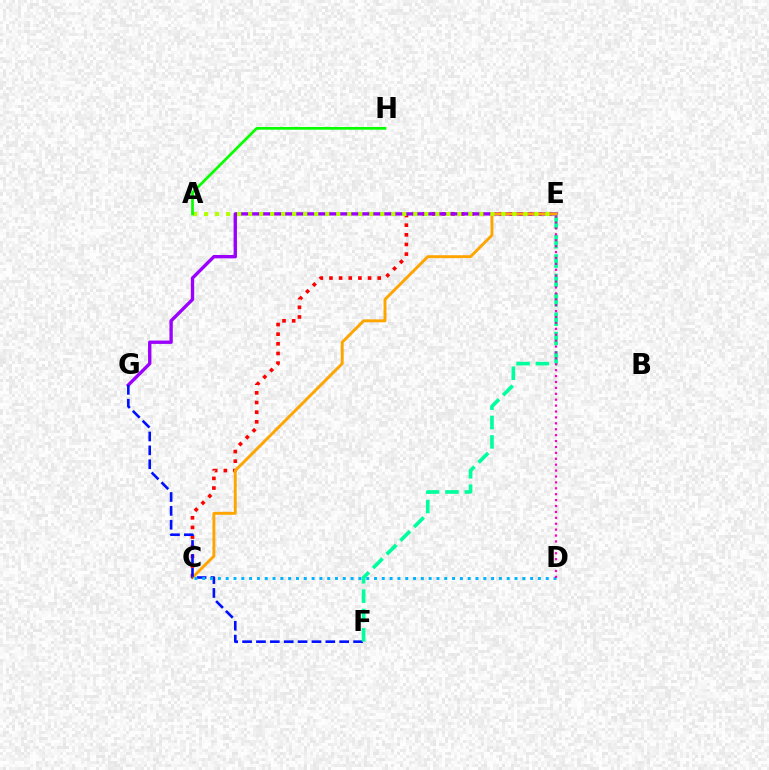{('C', 'E'): [{'color': '#ff0000', 'line_style': 'dotted', 'thickness': 2.62}, {'color': '#ffa500', 'line_style': 'solid', 'thickness': 2.09}], ('E', 'G'): [{'color': '#9b00ff', 'line_style': 'solid', 'thickness': 2.42}], ('F', 'G'): [{'color': '#0010ff', 'line_style': 'dashed', 'thickness': 1.88}], ('A', 'E'): [{'color': '#b3ff00', 'line_style': 'dotted', 'thickness': 2.99}], ('E', 'F'): [{'color': '#00ff9d', 'line_style': 'dashed', 'thickness': 2.63}], ('C', 'D'): [{'color': '#00b5ff', 'line_style': 'dotted', 'thickness': 2.12}], ('D', 'E'): [{'color': '#ff00bd', 'line_style': 'dotted', 'thickness': 1.6}], ('A', 'H'): [{'color': '#08ff00', 'line_style': 'solid', 'thickness': 1.96}]}